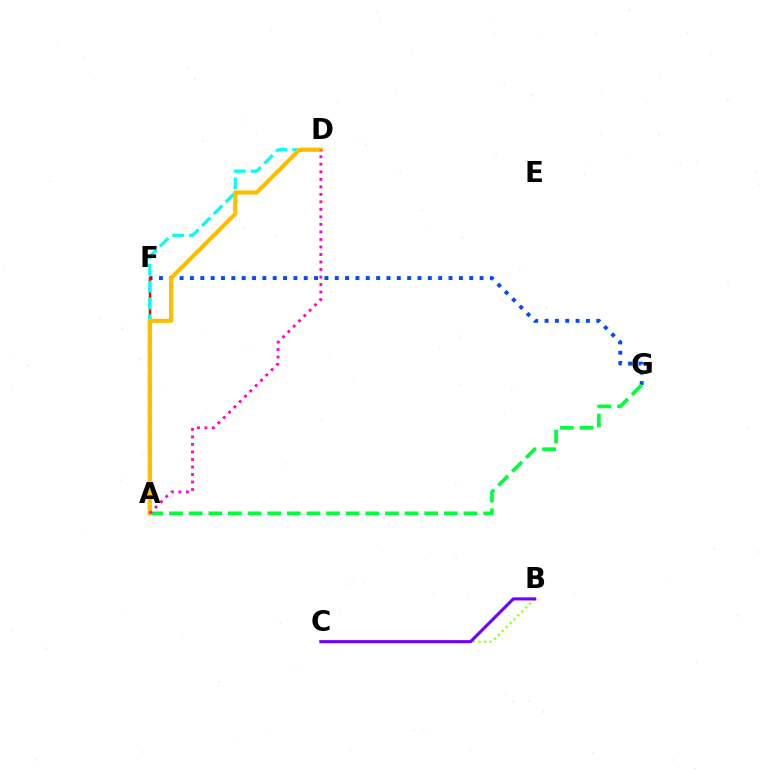{('F', 'G'): [{'color': '#004bff', 'line_style': 'dotted', 'thickness': 2.81}], ('A', 'G'): [{'color': '#00ff39', 'line_style': 'dashed', 'thickness': 2.67}], ('B', 'C'): [{'color': '#84ff00', 'line_style': 'dotted', 'thickness': 1.5}, {'color': '#7200ff', 'line_style': 'solid', 'thickness': 2.24}], ('A', 'F'): [{'color': '#ff0000', 'line_style': 'solid', 'thickness': 1.79}], ('A', 'D'): [{'color': '#00fff6', 'line_style': 'dashed', 'thickness': 2.28}, {'color': '#ffbd00', 'line_style': 'solid', 'thickness': 2.97}, {'color': '#ff00cf', 'line_style': 'dotted', 'thickness': 2.04}]}